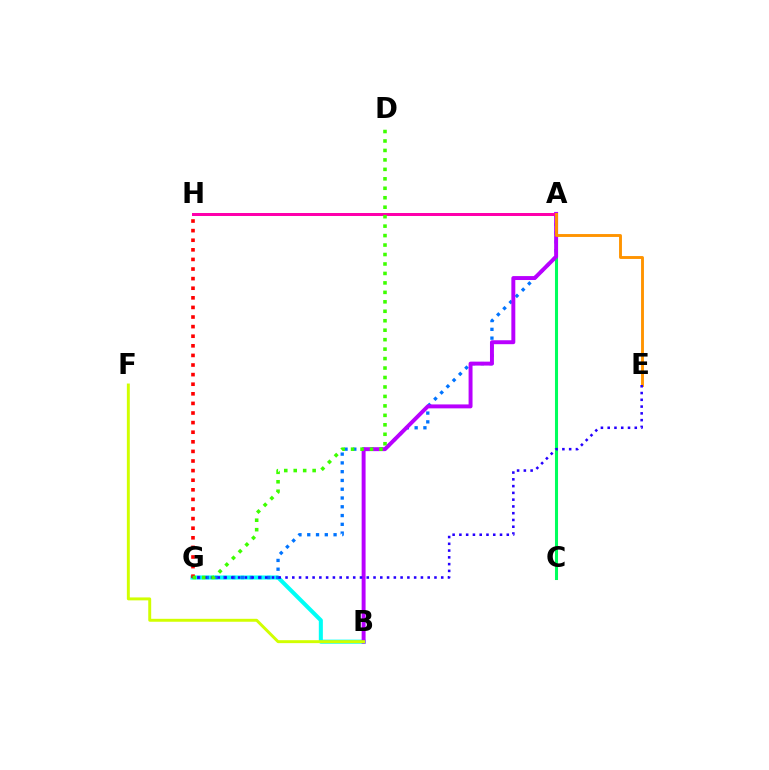{('B', 'G'): [{'color': '#00fff6', 'line_style': 'solid', 'thickness': 2.92}], ('A', 'G'): [{'color': '#0074ff', 'line_style': 'dotted', 'thickness': 2.38}], ('A', 'C'): [{'color': '#00ff5c', 'line_style': 'solid', 'thickness': 2.2}], ('A', 'B'): [{'color': '#b900ff', 'line_style': 'solid', 'thickness': 2.83}], ('G', 'H'): [{'color': '#ff0000', 'line_style': 'dotted', 'thickness': 2.61}], ('A', 'H'): [{'color': '#ff00ac', 'line_style': 'solid', 'thickness': 2.16}], ('A', 'E'): [{'color': '#ff9400', 'line_style': 'solid', 'thickness': 2.08}], ('B', 'F'): [{'color': '#d1ff00', 'line_style': 'solid', 'thickness': 2.12}], ('E', 'G'): [{'color': '#2500ff', 'line_style': 'dotted', 'thickness': 1.84}], ('D', 'G'): [{'color': '#3dff00', 'line_style': 'dotted', 'thickness': 2.57}]}